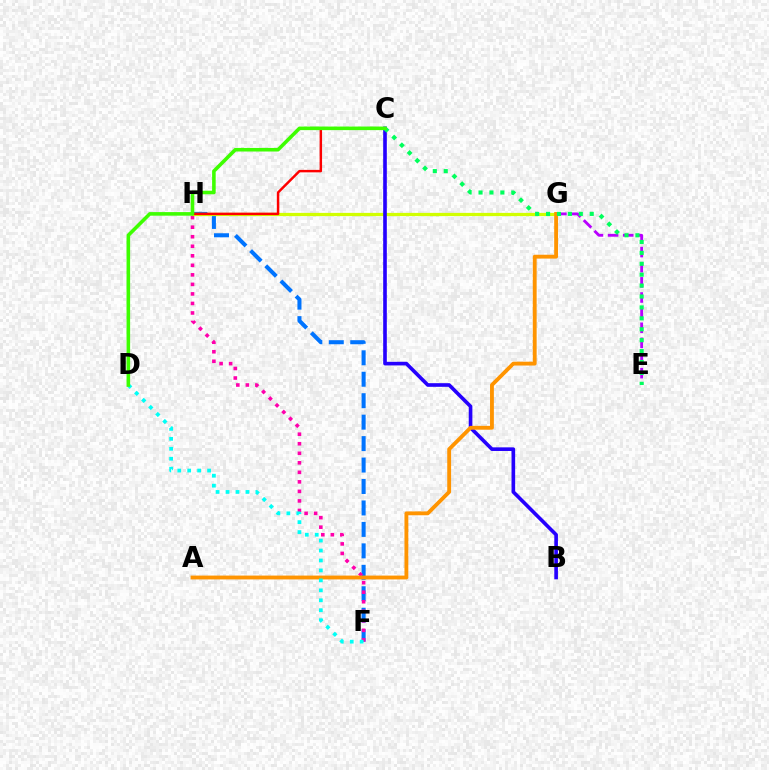{('F', 'H'): [{'color': '#0074ff', 'line_style': 'dashed', 'thickness': 2.91}, {'color': '#ff00ac', 'line_style': 'dotted', 'thickness': 2.59}], ('E', 'G'): [{'color': '#b900ff', 'line_style': 'dashed', 'thickness': 2.06}], ('G', 'H'): [{'color': '#d1ff00', 'line_style': 'solid', 'thickness': 2.34}], ('B', 'C'): [{'color': '#2500ff', 'line_style': 'solid', 'thickness': 2.62}], ('A', 'G'): [{'color': '#ff9400', 'line_style': 'solid', 'thickness': 2.77}], ('C', 'H'): [{'color': '#ff0000', 'line_style': 'solid', 'thickness': 1.77}], ('D', 'F'): [{'color': '#00fff6', 'line_style': 'dotted', 'thickness': 2.7}], ('C', 'E'): [{'color': '#00ff5c', 'line_style': 'dotted', 'thickness': 2.97}], ('C', 'D'): [{'color': '#3dff00', 'line_style': 'solid', 'thickness': 2.58}]}